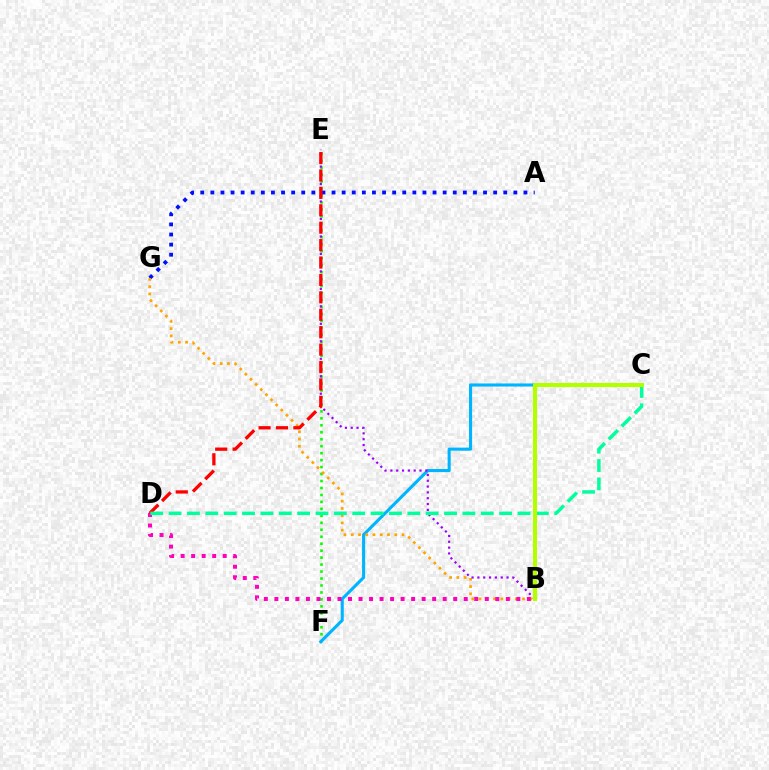{('E', 'F'): [{'color': '#08ff00', 'line_style': 'dotted', 'thickness': 1.89}], ('A', 'G'): [{'color': '#0010ff', 'line_style': 'dotted', 'thickness': 2.74}], ('C', 'F'): [{'color': '#00b5ff', 'line_style': 'solid', 'thickness': 2.23}], ('B', 'G'): [{'color': '#ffa500', 'line_style': 'dotted', 'thickness': 1.97}], ('B', 'D'): [{'color': '#ff00bd', 'line_style': 'dotted', 'thickness': 2.86}], ('B', 'E'): [{'color': '#9b00ff', 'line_style': 'dotted', 'thickness': 1.58}], ('D', 'E'): [{'color': '#ff0000', 'line_style': 'dashed', 'thickness': 2.37}], ('C', 'D'): [{'color': '#00ff9d', 'line_style': 'dashed', 'thickness': 2.49}], ('B', 'C'): [{'color': '#b3ff00', 'line_style': 'solid', 'thickness': 2.96}]}